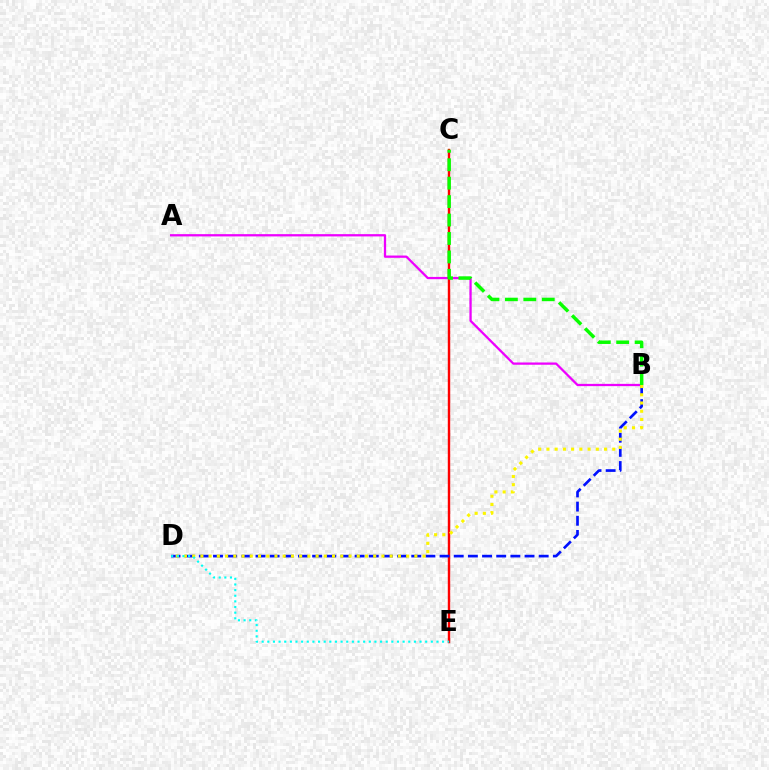{('A', 'B'): [{'color': '#ee00ff', 'line_style': 'solid', 'thickness': 1.63}], ('C', 'E'): [{'color': '#ff0000', 'line_style': 'solid', 'thickness': 1.74}], ('B', 'D'): [{'color': '#0010ff', 'line_style': 'dashed', 'thickness': 1.92}, {'color': '#fcf500', 'line_style': 'dotted', 'thickness': 2.24}], ('D', 'E'): [{'color': '#00fff6', 'line_style': 'dotted', 'thickness': 1.53}], ('B', 'C'): [{'color': '#08ff00', 'line_style': 'dashed', 'thickness': 2.5}]}